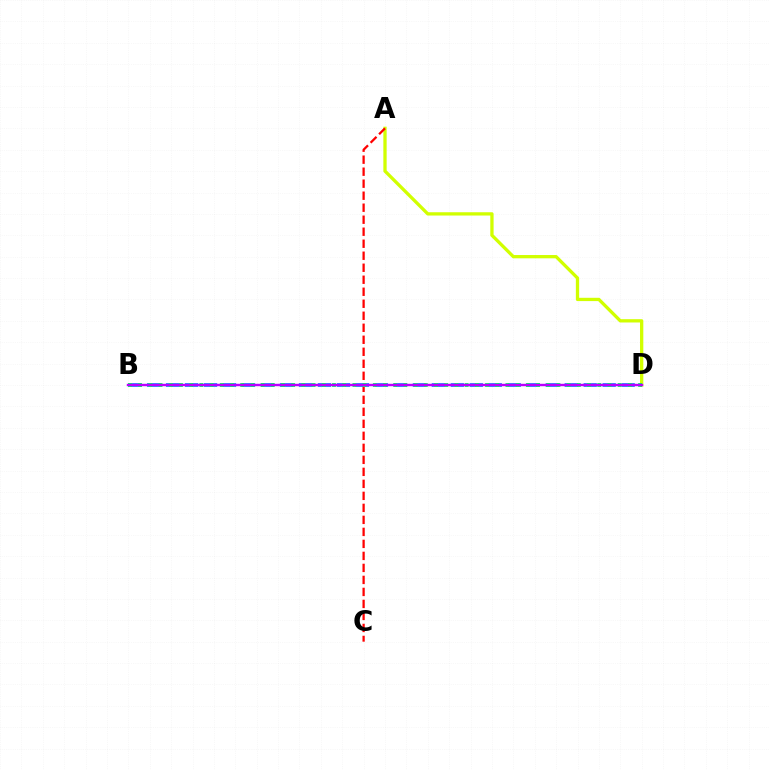{('A', 'D'): [{'color': '#d1ff00', 'line_style': 'solid', 'thickness': 2.37}], ('A', 'C'): [{'color': '#ff0000', 'line_style': 'dashed', 'thickness': 1.63}], ('B', 'D'): [{'color': '#0074ff', 'line_style': 'dashed', 'thickness': 2.58}, {'color': '#00ff5c', 'line_style': 'dotted', 'thickness': 2.77}, {'color': '#b900ff', 'line_style': 'solid', 'thickness': 1.74}]}